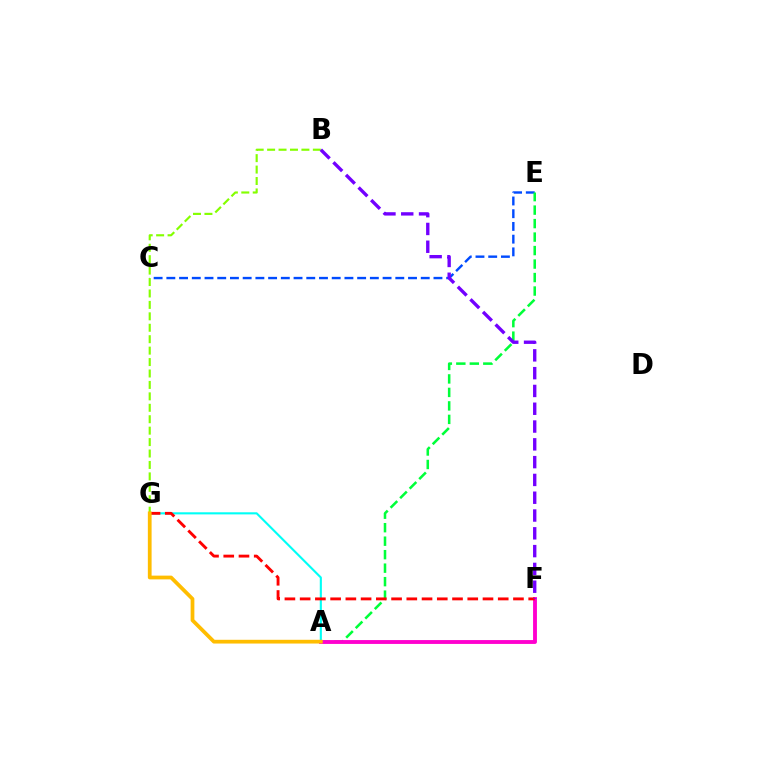{('C', 'E'): [{'color': '#004bff', 'line_style': 'dashed', 'thickness': 1.73}], ('A', 'E'): [{'color': '#00ff39', 'line_style': 'dashed', 'thickness': 1.83}], ('B', 'G'): [{'color': '#84ff00', 'line_style': 'dashed', 'thickness': 1.55}], ('A', 'G'): [{'color': '#00fff6', 'line_style': 'solid', 'thickness': 1.52}, {'color': '#ffbd00', 'line_style': 'solid', 'thickness': 2.7}], ('A', 'F'): [{'color': '#ff00cf', 'line_style': 'solid', 'thickness': 2.78}], ('F', 'G'): [{'color': '#ff0000', 'line_style': 'dashed', 'thickness': 2.07}], ('B', 'F'): [{'color': '#7200ff', 'line_style': 'dashed', 'thickness': 2.42}]}